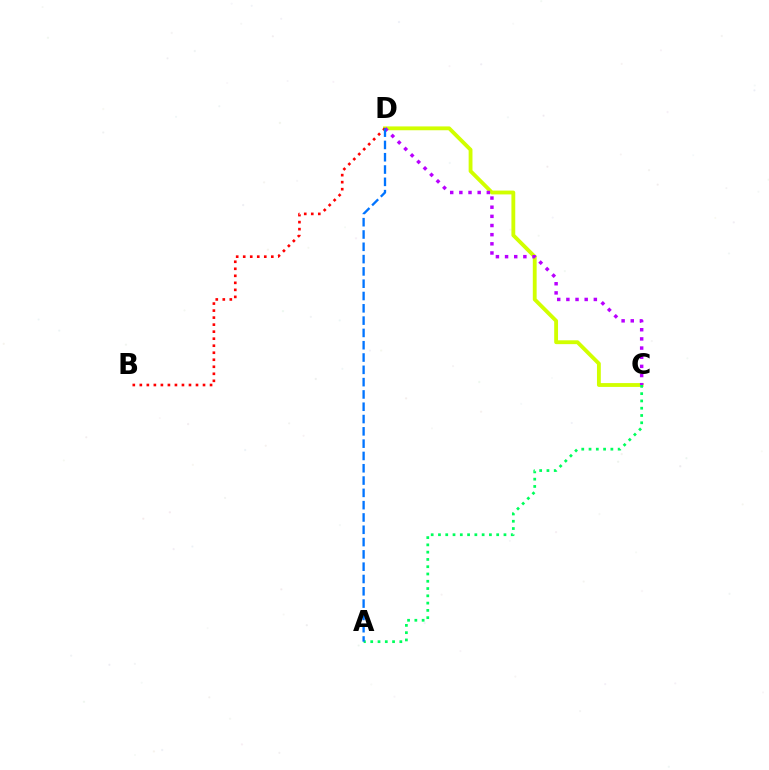{('C', 'D'): [{'color': '#d1ff00', 'line_style': 'solid', 'thickness': 2.76}, {'color': '#b900ff', 'line_style': 'dotted', 'thickness': 2.49}], ('A', 'C'): [{'color': '#00ff5c', 'line_style': 'dotted', 'thickness': 1.98}], ('B', 'D'): [{'color': '#ff0000', 'line_style': 'dotted', 'thickness': 1.91}], ('A', 'D'): [{'color': '#0074ff', 'line_style': 'dashed', 'thickness': 1.67}]}